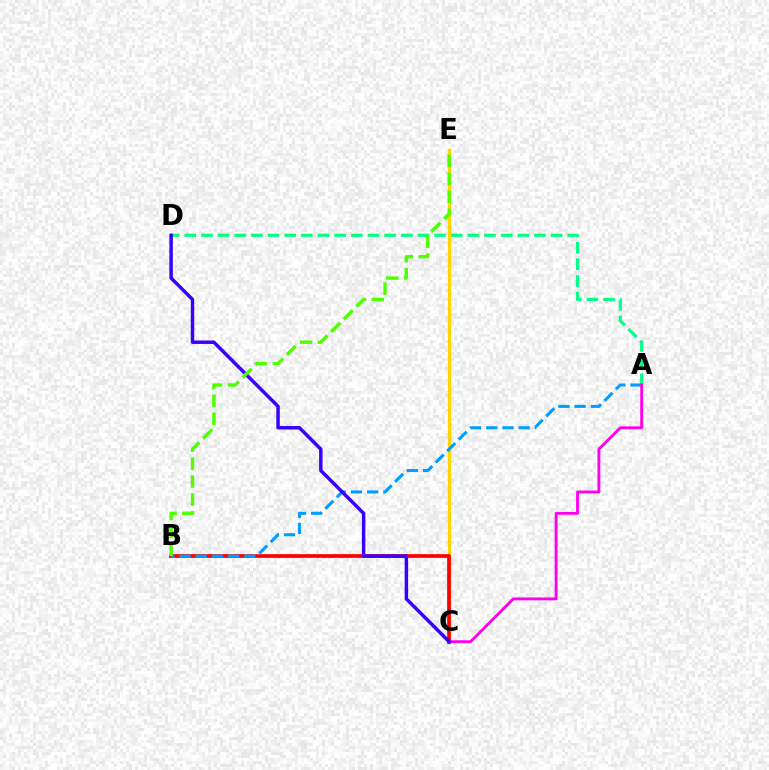{('A', 'D'): [{'color': '#00ff86', 'line_style': 'dashed', 'thickness': 2.26}], ('C', 'E'): [{'color': '#ffd500', 'line_style': 'solid', 'thickness': 2.37}], ('B', 'C'): [{'color': '#ff0000', 'line_style': 'solid', 'thickness': 2.67}], ('A', 'B'): [{'color': '#009eff', 'line_style': 'dashed', 'thickness': 2.2}], ('A', 'C'): [{'color': '#ff00ed', 'line_style': 'solid', 'thickness': 2.05}], ('C', 'D'): [{'color': '#3700ff', 'line_style': 'solid', 'thickness': 2.49}], ('B', 'E'): [{'color': '#4fff00', 'line_style': 'dashed', 'thickness': 2.44}]}